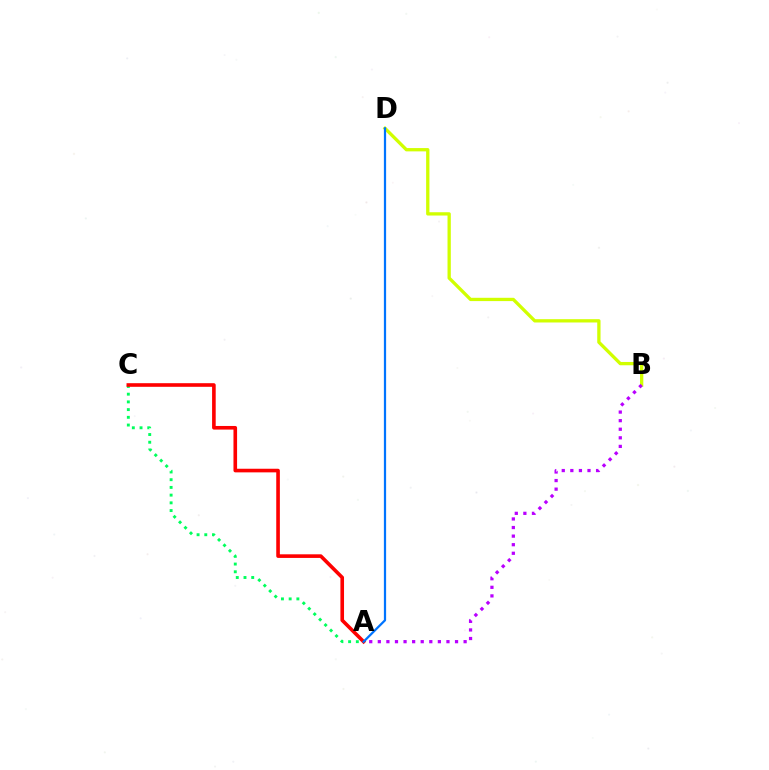{('A', 'C'): [{'color': '#00ff5c', 'line_style': 'dotted', 'thickness': 2.1}, {'color': '#ff0000', 'line_style': 'solid', 'thickness': 2.6}], ('B', 'D'): [{'color': '#d1ff00', 'line_style': 'solid', 'thickness': 2.38}], ('A', 'B'): [{'color': '#b900ff', 'line_style': 'dotted', 'thickness': 2.33}], ('A', 'D'): [{'color': '#0074ff', 'line_style': 'solid', 'thickness': 1.61}]}